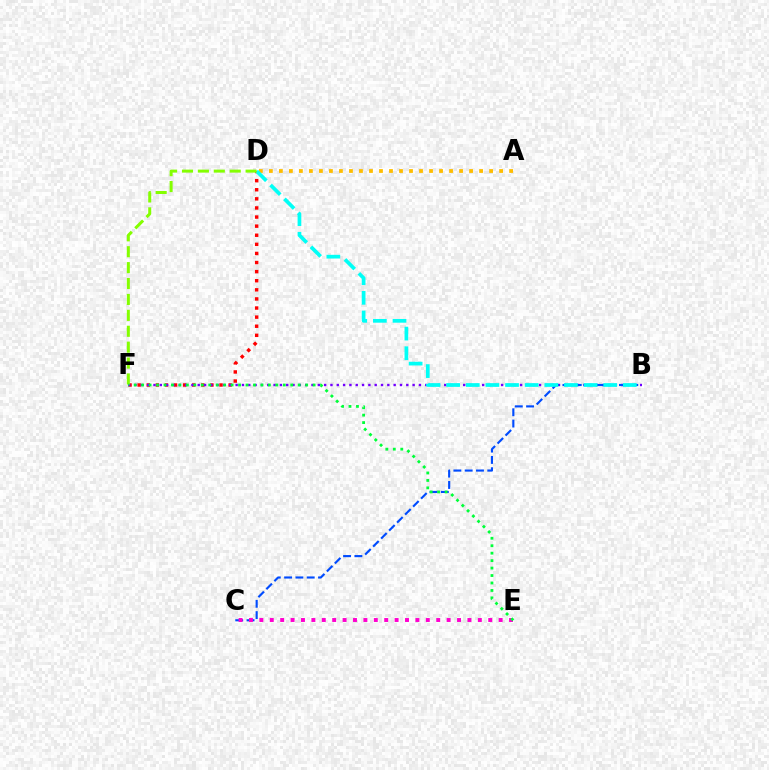{('D', 'F'): [{'color': '#ff0000', 'line_style': 'dotted', 'thickness': 2.47}, {'color': '#84ff00', 'line_style': 'dashed', 'thickness': 2.16}], ('B', 'F'): [{'color': '#7200ff', 'line_style': 'dotted', 'thickness': 1.72}], ('B', 'C'): [{'color': '#004bff', 'line_style': 'dashed', 'thickness': 1.54}], ('A', 'D'): [{'color': '#ffbd00', 'line_style': 'dotted', 'thickness': 2.72}], ('B', 'D'): [{'color': '#00fff6', 'line_style': 'dashed', 'thickness': 2.67}], ('C', 'E'): [{'color': '#ff00cf', 'line_style': 'dotted', 'thickness': 2.83}], ('E', 'F'): [{'color': '#00ff39', 'line_style': 'dotted', 'thickness': 2.03}]}